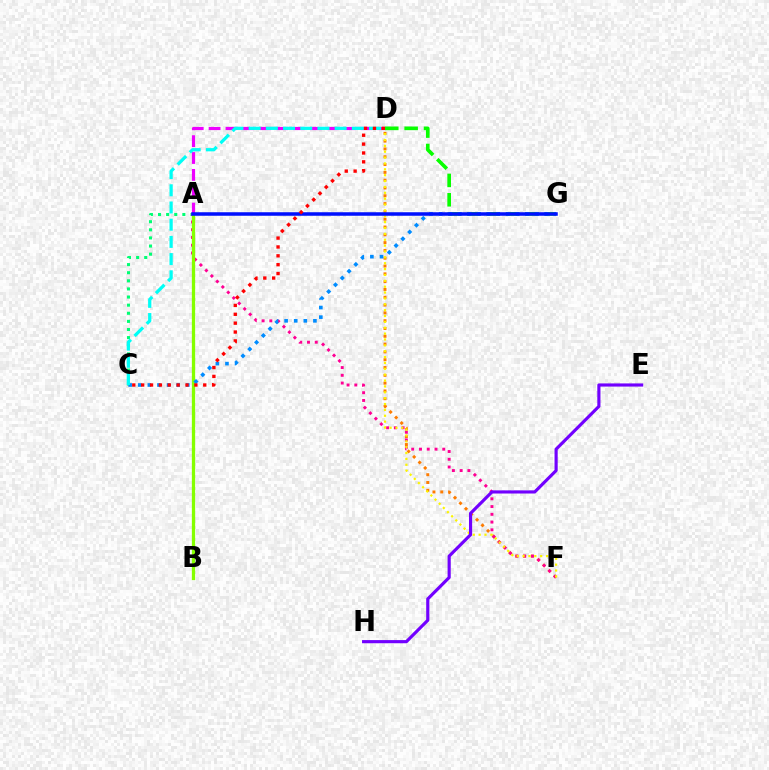{('A', 'C'): [{'color': '#00ff74', 'line_style': 'dotted', 'thickness': 2.2}], ('D', 'F'): [{'color': '#ff7c00', 'line_style': 'dotted', 'thickness': 2.12}, {'color': '#fcf500', 'line_style': 'dotted', 'thickness': 1.59}], ('A', 'F'): [{'color': '#ff0094', 'line_style': 'dotted', 'thickness': 2.11}], ('A', 'D'): [{'color': '#ee00ff', 'line_style': 'dashed', 'thickness': 2.29}], ('A', 'B'): [{'color': '#84ff00', 'line_style': 'solid', 'thickness': 2.36}], ('E', 'H'): [{'color': '#7200ff', 'line_style': 'solid', 'thickness': 2.27}], ('D', 'G'): [{'color': '#08ff00', 'line_style': 'dashed', 'thickness': 2.63}], ('C', 'G'): [{'color': '#008cff', 'line_style': 'dotted', 'thickness': 2.61}], ('A', 'G'): [{'color': '#0010ff', 'line_style': 'solid', 'thickness': 2.54}], ('C', 'D'): [{'color': '#00fff6', 'line_style': 'dashed', 'thickness': 2.34}, {'color': '#ff0000', 'line_style': 'dotted', 'thickness': 2.41}]}